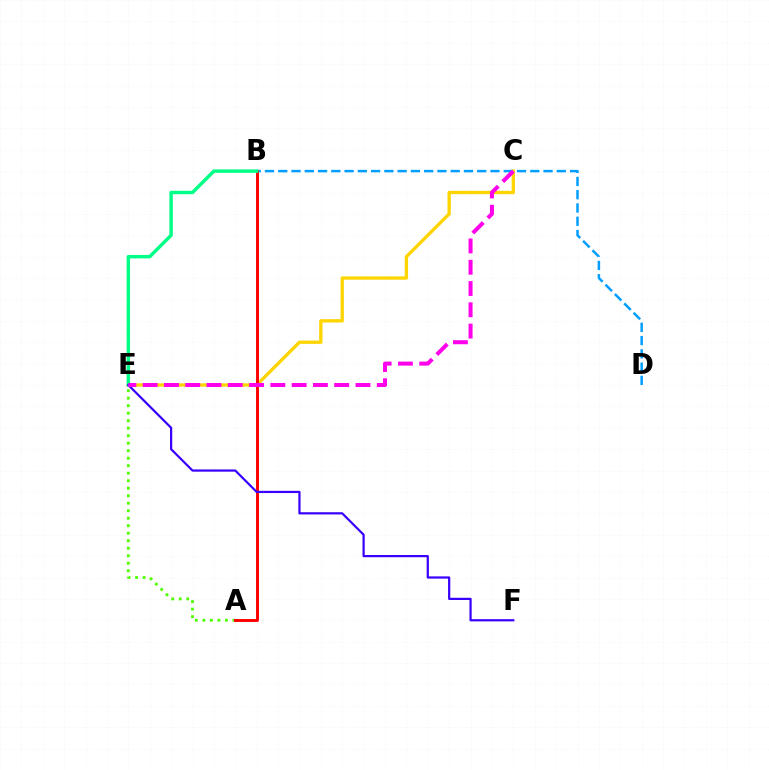{('C', 'E'): [{'color': '#ffd500', 'line_style': 'solid', 'thickness': 2.39}, {'color': '#ff00ed', 'line_style': 'dashed', 'thickness': 2.89}], ('A', 'E'): [{'color': '#4fff00', 'line_style': 'dotted', 'thickness': 2.04}], ('B', 'D'): [{'color': '#009eff', 'line_style': 'dashed', 'thickness': 1.8}], ('A', 'B'): [{'color': '#ff0000', 'line_style': 'solid', 'thickness': 2.11}], ('B', 'E'): [{'color': '#00ff86', 'line_style': 'solid', 'thickness': 2.48}], ('E', 'F'): [{'color': '#3700ff', 'line_style': 'solid', 'thickness': 1.6}]}